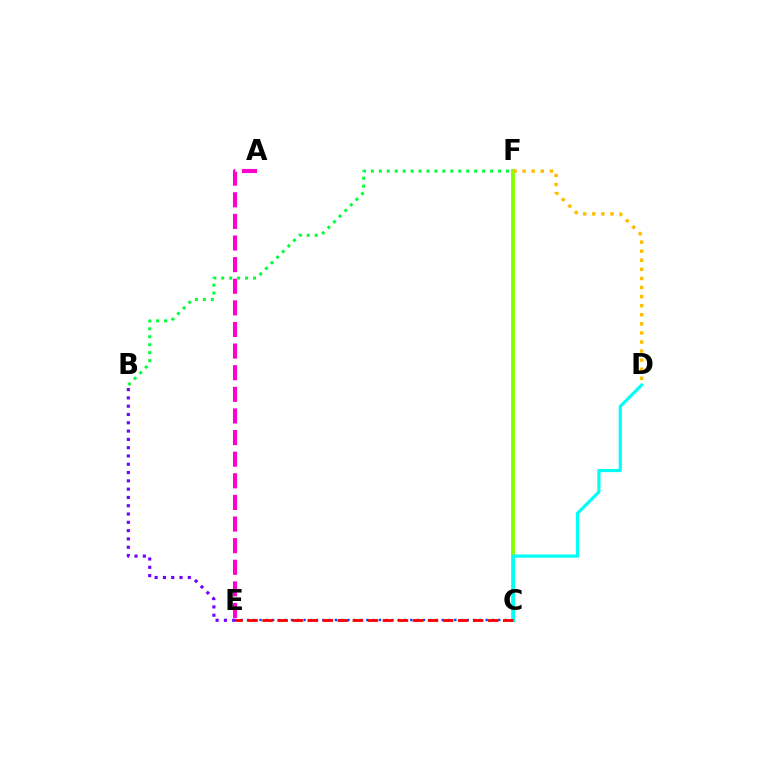{('C', 'E'): [{'color': '#004bff', 'line_style': 'dotted', 'thickness': 1.71}, {'color': '#ff0000', 'line_style': 'dashed', 'thickness': 2.04}], ('C', 'F'): [{'color': '#84ff00', 'line_style': 'solid', 'thickness': 2.76}], ('B', 'F'): [{'color': '#00ff39', 'line_style': 'dotted', 'thickness': 2.16}], ('D', 'F'): [{'color': '#ffbd00', 'line_style': 'dotted', 'thickness': 2.47}], ('B', 'E'): [{'color': '#7200ff', 'line_style': 'dotted', 'thickness': 2.25}], ('C', 'D'): [{'color': '#00fff6', 'line_style': 'solid', 'thickness': 2.29}], ('A', 'E'): [{'color': '#ff00cf', 'line_style': 'dashed', 'thickness': 2.94}]}